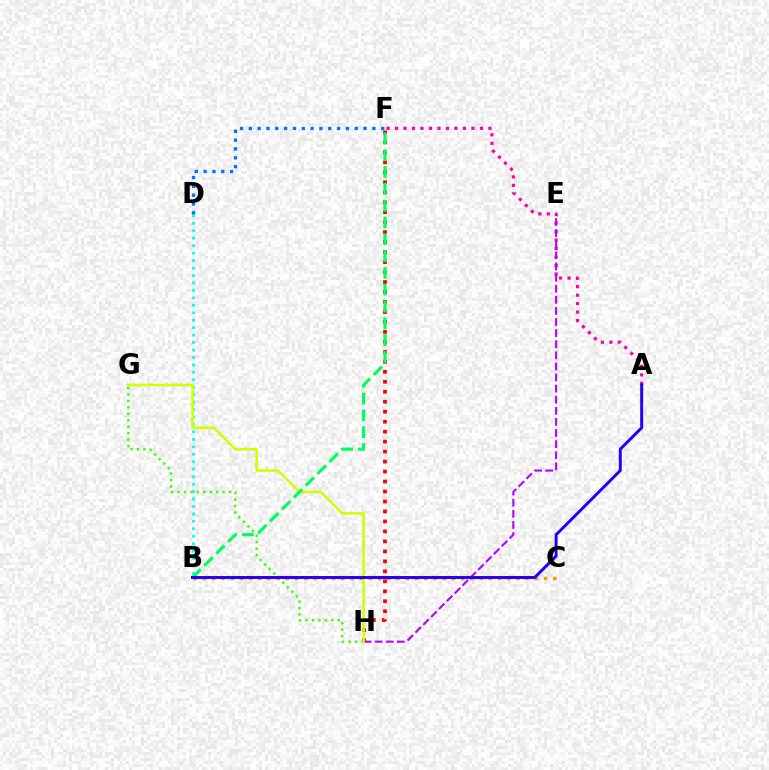{('A', 'F'): [{'color': '#ff00ac', 'line_style': 'dotted', 'thickness': 2.31}], ('B', 'C'): [{'color': '#ff9400', 'line_style': 'dotted', 'thickness': 2.5}], ('E', 'H'): [{'color': '#b900ff', 'line_style': 'dashed', 'thickness': 1.51}], ('F', 'H'): [{'color': '#ff0000', 'line_style': 'dotted', 'thickness': 2.71}], ('B', 'D'): [{'color': '#00fff6', 'line_style': 'dotted', 'thickness': 2.02}], ('G', 'H'): [{'color': '#3dff00', 'line_style': 'dotted', 'thickness': 1.75}, {'color': '#d1ff00', 'line_style': 'solid', 'thickness': 1.83}], ('D', 'F'): [{'color': '#0074ff', 'line_style': 'dotted', 'thickness': 2.4}], ('B', 'F'): [{'color': '#00ff5c', 'line_style': 'dashed', 'thickness': 2.28}], ('A', 'B'): [{'color': '#2500ff', 'line_style': 'solid', 'thickness': 2.14}]}